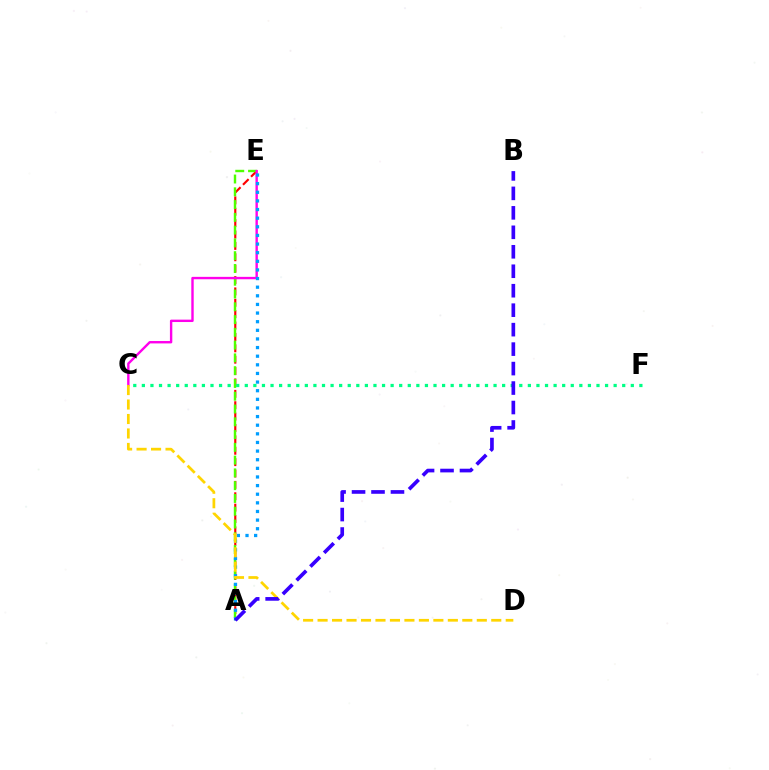{('A', 'E'): [{'color': '#ff0000', 'line_style': 'dashed', 'thickness': 1.55}, {'color': '#4fff00', 'line_style': 'dashed', 'thickness': 1.74}, {'color': '#009eff', 'line_style': 'dotted', 'thickness': 2.34}], ('C', 'E'): [{'color': '#ff00ed', 'line_style': 'solid', 'thickness': 1.72}], ('C', 'D'): [{'color': '#ffd500', 'line_style': 'dashed', 'thickness': 1.97}], ('C', 'F'): [{'color': '#00ff86', 'line_style': 'dotted', 'thickness': 2.33}], ('A', 'B'): [{'color': '#3700ff', 'line_style': 'dashed', 'thickness': 2.64}]}